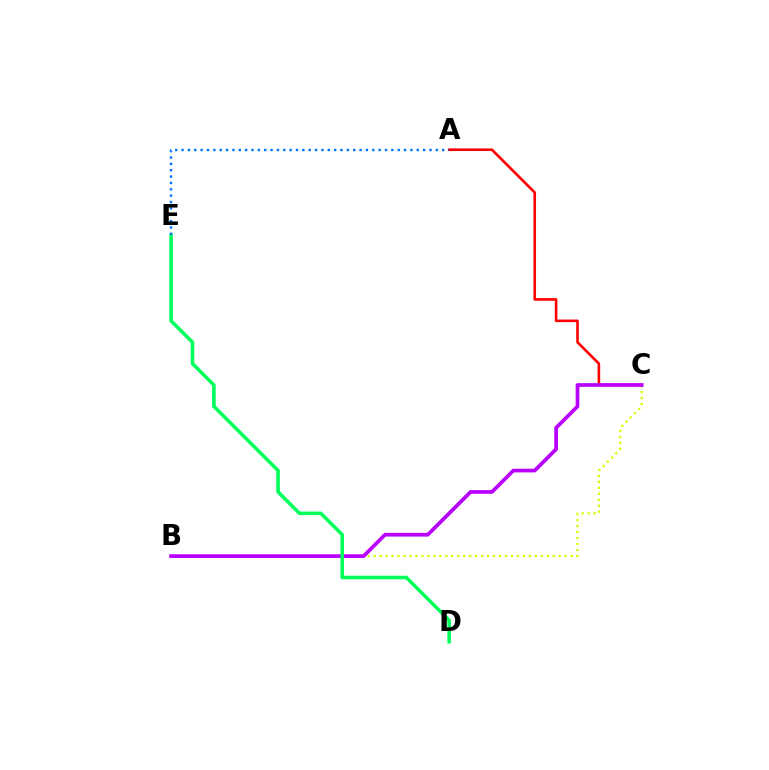{('B', 'C'): [{'color': '#d1ff00', 'line_style': 'dotted', 'thickness': 1.62}, {'color': '#b900ff', 'line_style': 'solid', 'thickness': 2.67}], ('A', 'C'): [{'color': '#ff0000', 'line_style': 'solid', 'thickness': 1.88}], ('D', 'E'): [{'color': '#00ff5c', 'line_style': 'solid', 'thickness': 2.56}], ('A', 'E'): [{'color': '#0074ff', 'line_style': 'dotted', 'thickness': 1.73}]}